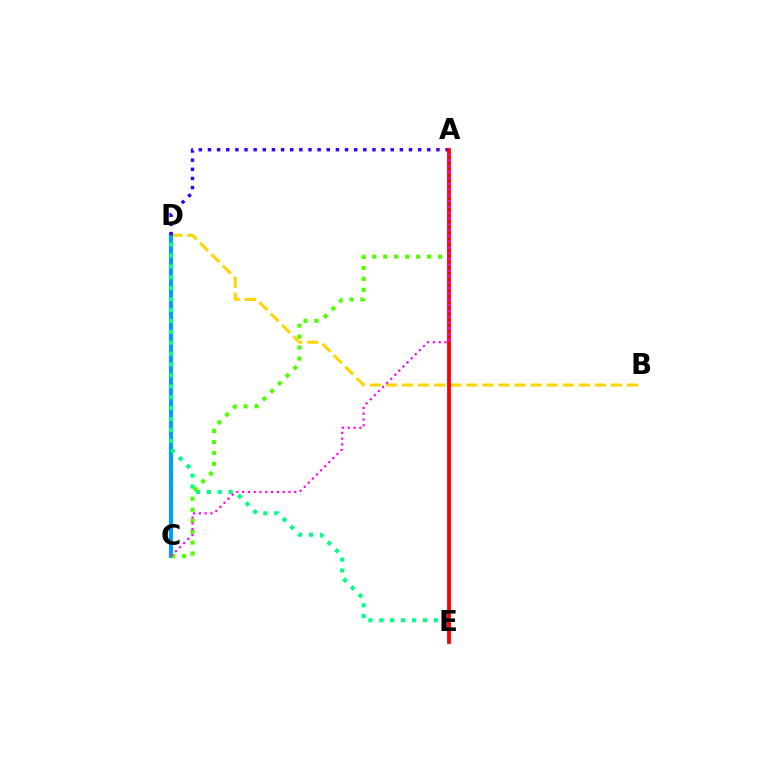{('B', 'D'): [{'color': '#ffd500', 'line_style': 'dashed', 'thickness': 2.18}], ('C', 'D'): [{'color': '#009eff', 'line_style': 'solid', 'thickness': 2.97}], ('D', 'E'): [{'color': '#00ff86', 'line_style': 'dotted', 'thickness': 2.96}], ('A', 'D'): [{'color': '#3700ff', 'line_style': 'dotted', 'thickness': 2.48}], ('A', 'C'): [{'color': '#4fff00', 'line_style': 'dotted', 'thickness': 2.97}, {'color': '#ff00ed', 'line_style': 'dotted', 'thickness': 1.57}], ('A', 'E'): [{'color': '#ff0000', 'line_style': 'solid', 'thickness': 2.74}]}